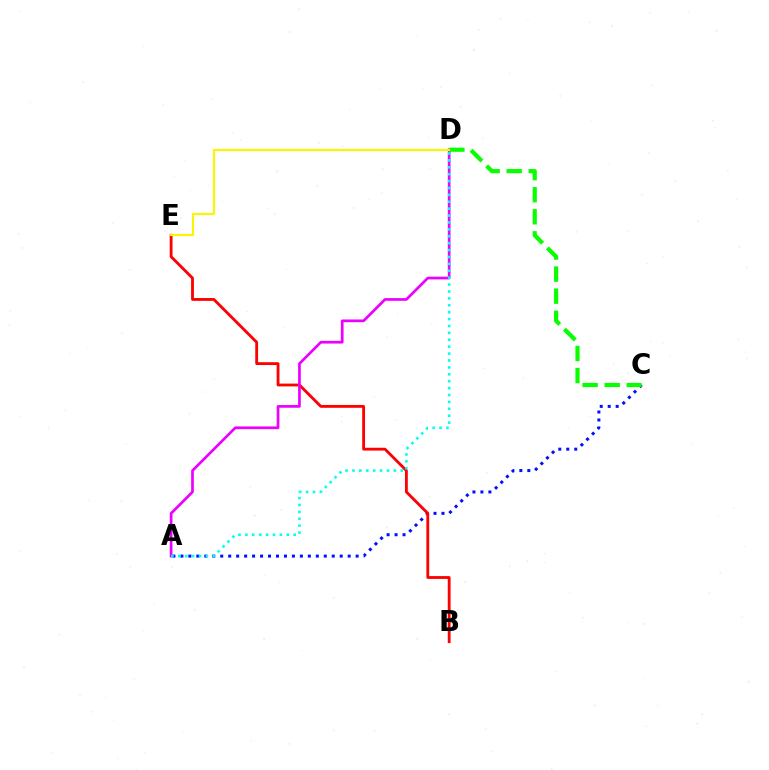{('A', 'C'): [{'color': '#0010ff', 'line_style': 'dotted', 'thickness': 2.16}], ('B', 'E'): [{'color': '#ff0000', 'line_style': 'solid', 'thickness': 2.04}], ('A', 'D'): [{'color': '#ee00ff', 'line_style': 'solid', 'thickness': 1.95}, {'color': '#00fff6', 'line_style': 'dotted', 'thickness': 1.88}], ('C', 'D'): [{'color': '#08ff00', 'line_style': 'dashed', 'thickness': 3.0}], ('D', 'E'): [{'color': '#fcf500', 'line_style': 'solid', 'thickness': 1.53}]}